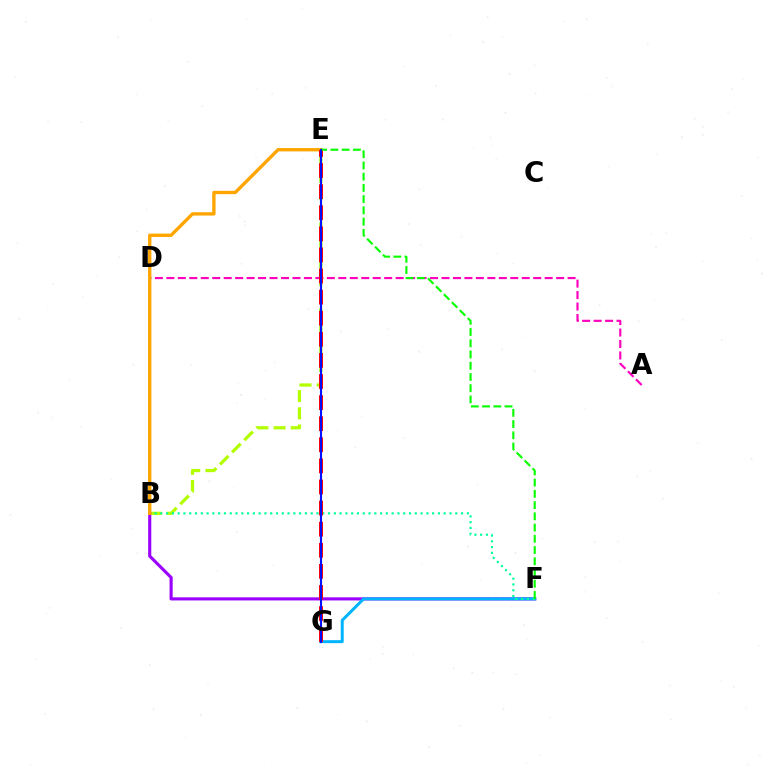{('B', 'E'): [{'color': '#b3ff00', 'line_style': 'dashed', 'thickness': 2.33}, {'color': '#ffa500', 'line_style': 'solid', 'thickness': 2.41}], ('B', 'F'): [{'color': '#9b00ff', 'line_style': 'solid', 'thickness': 2.24}, {'color': '#00ff9d', 'line_style': 'dotted', 'thickness': 1.57}], ('A', 'D'): [{'color': '#ff00bd', 'line_style': 'dashed', 'thickness': 1.56}], ('F', 'G'): [{'color': '#00b5ff', 'line_style': 'solid', 'thickness': 2.15}], ('E', 'G'): [{'color': '#ff0000', 'line_style': 'dashed', 'thickness': 2.87}, {'color': '#0010ff', 'line_style': 'solid', 'thickness': 1.51}], ('E', 'F'): [{'color': '#08ff00', 'line_style': 'dashed', 'thickness': 1.53}]}